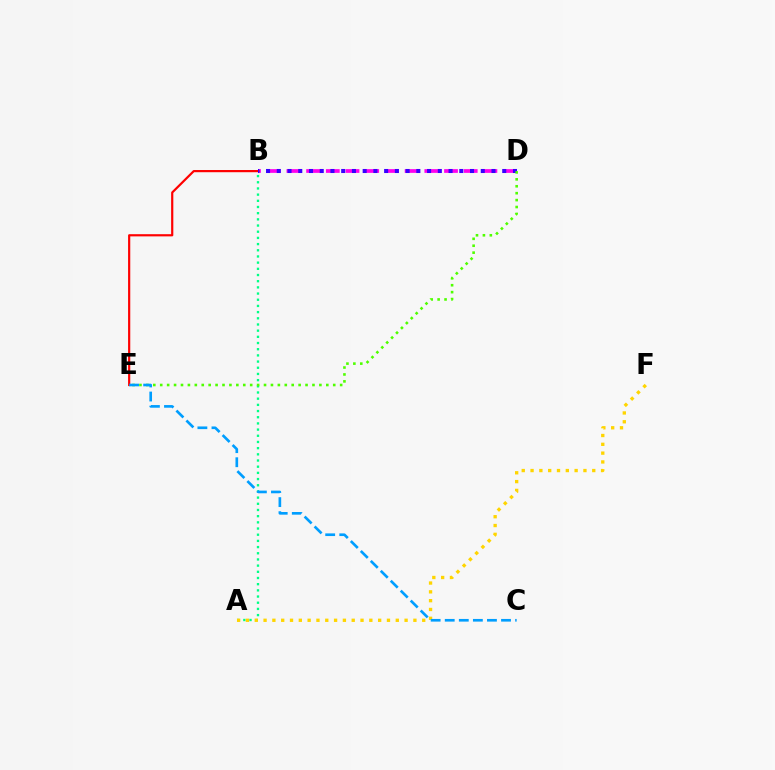{('B', 'D'): [{'color': '#ff00ed', 'line_style': 'dashed', 'thickness': 2.68}, {'color': '#3700ff', 'line_style': 'dotted', 'thickness': 2.92}], ('A', 'B'): [{'color': '#00ff86', 'line_style': 'dotted', 'thickness': 1.68}], ('B', 'E'): [{'color': '#ff0000', 'line_style': 'solid', 'thickness': 1.58}], ('A', 'F'): [{'color': '#ffd500', 'line_style': 'dotted', 'thickness': 2.39}], ('D', 'E'): [{'color': '#4fff00', 'line_style': 'dotted', 'thickness': 1.88}], ('C', 'E'): [{'color': '#009eff', 'line_style': 'dashed', 'thickness': 1.91}]}